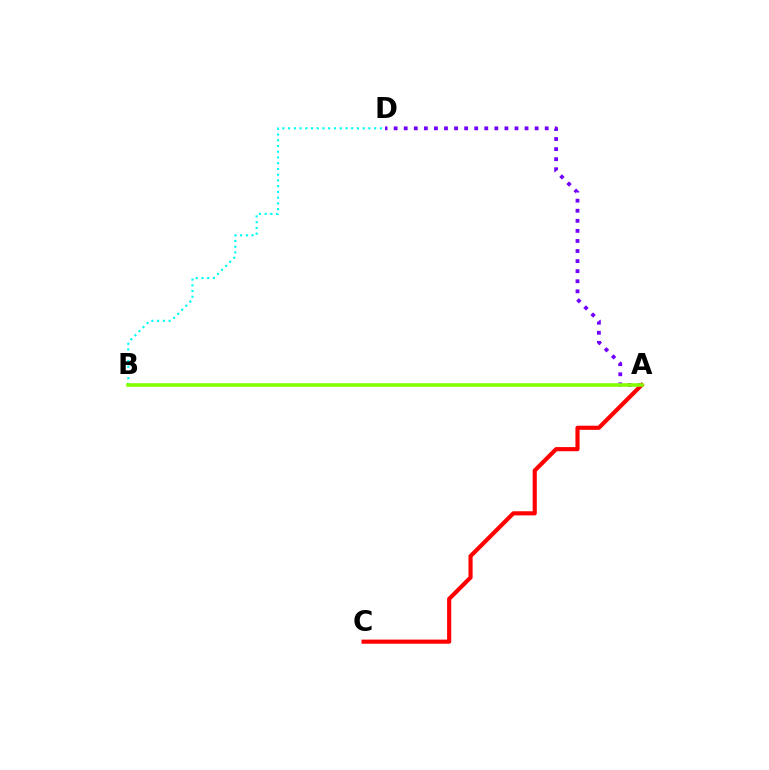{('A', 'D'): [{'color': '#7200ff', 'line_style': 'dotted', 'thickness': 2.74}], ('A', 'C'): [{'color': '#ff0000', 'line_style': 'solid', 'thickness': 2.98}], ('B', 'D'): [{'color': '#00fff6', 'line_style': 'dotted', 'thickness': 1.56}], ('A', 'B'): [{'color': '#84ff00', 'line_style': 'solid', 'thickness': 2.59}]}